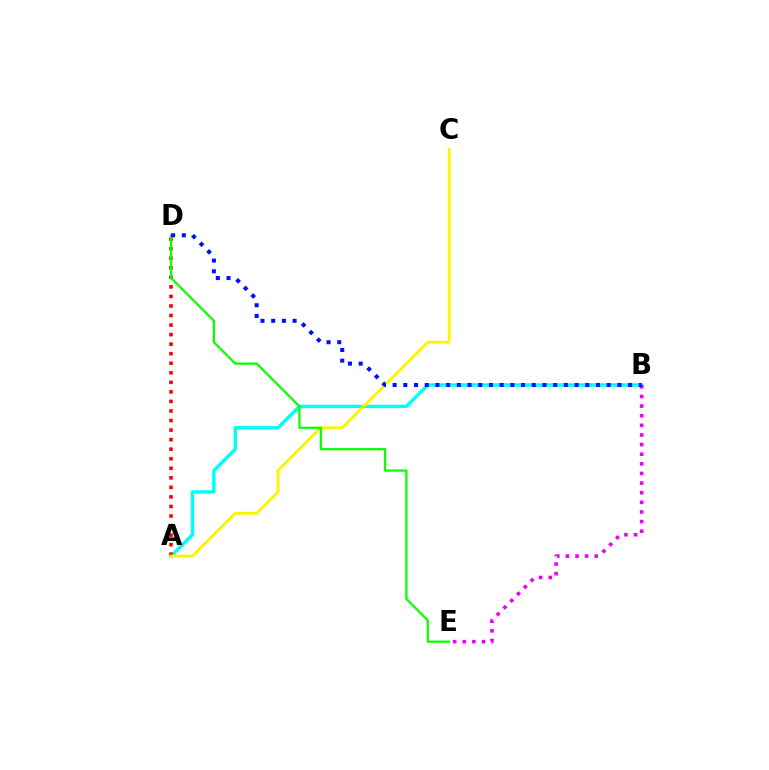{('A', 'B'): [{'color': '#00fff6', 'line_style': 'solid', 'thickness': 2.45}], ('A', 'D'): [{'color': '#ff0000', 'line_style': 'dotted', 'thickness': 2.59}], ('A', 'C'): [{'color': '#fcf500', 'line_style': 'solid', 'thickness': 2.08}], ('D', 'E'): [{'color': '#08ff00', 'line_style': 'solid', 'thickness': 1.62}], ('B', 'E'): [{'color': '#ee00ff', 'line_style': 'dotted', 'thickness': 2.62}], ('B', 'D'): [{'color': '#0010ff', 'line_style': 'dotted', 'thickness': 2.91}]}